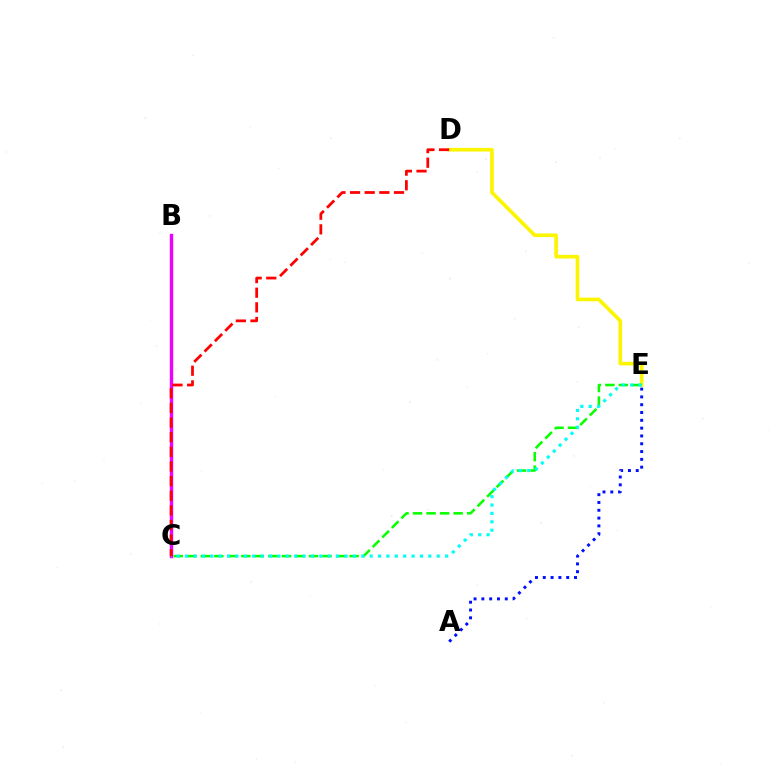{('D', 'E'): [{'color': '#fcf500', 'line_style': 'solid', 'thickness': 2.62}], ('C', 'E'): [{'color': '#08ff00', 'line_style': 'dashed', 'thickness': 1.84}, {'color': '#00fff6', 'line_style': 'dotted', 'thickness': 2.28}], ('B', 'C'): [{'color': '#ee00ff', 'line_style': 'solid', 'thickness': 2.45}], ('A', 'E'): [{'color': '#0010ff', 'line_style': 'dotted', 'thickness': 2.12}], ('C', 'D'): [{'color': '#ff0000', 'line_style': 'dashed', 'thickness': 1.99}]}